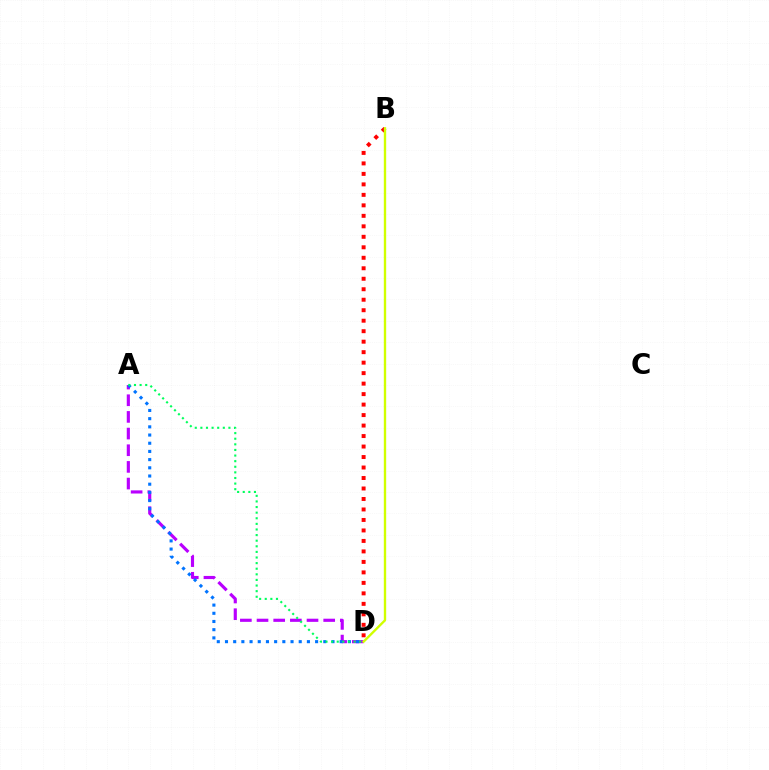{('A', 'D'): [{'color': '#b900ff', 'line_style': 'dashed', 'thickness': 2.26}, {'color': '#0074ff', 'line_style': 'dotted', 'thickness': 2.23}, {'color': '#00ff5c', 'line_style': 'dotted', 'thickness': 1.52}], ('B', 'D'): [{'color': '#ff0000', 'line_style': 'dotted', 'thickness': 2.85}, {'color': '#d1ff00', 'line_style': 'solid', 'thickness': 1.7}]}